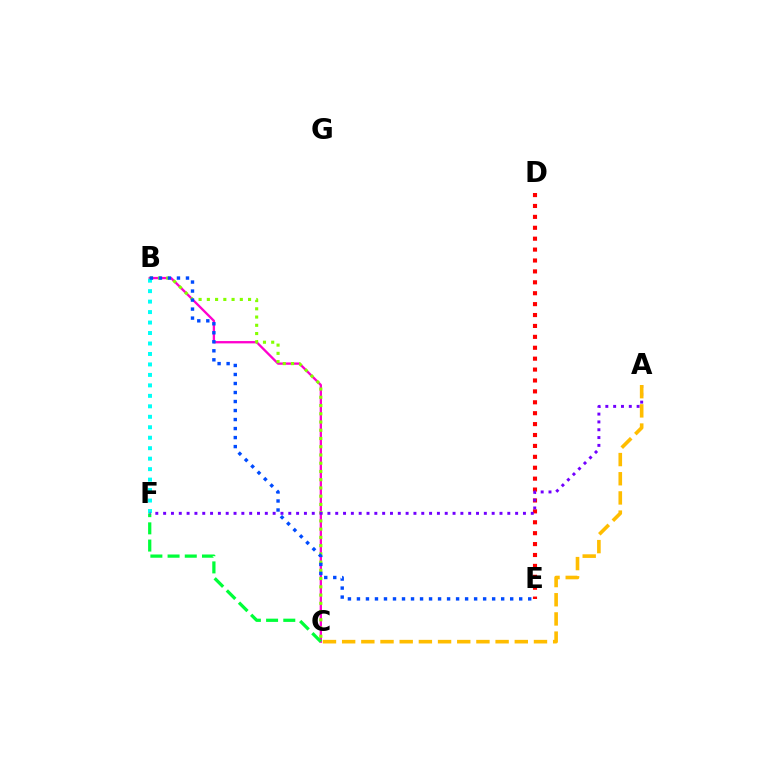{('B', 'C'): [{'color': '#ff00cf', 'line_style': 'solid', 'thickness': 1.67}, {'color': '#84ff00', 'line_style': 'dotted', 'thickness': 2.24}], ('D', 'E'): [{'color': '#ff0000', 'line_style': 'dotted', 'thickness': 2.96}], ('B', 'F'): [{'color': '#00fff6', 'line_style': 'dotted', 'thickness': 2.84}], ('B', 'E'): [{'color': '#004bff', 'line_style': 'dotted', 'thickness': 2.45}], ('C', 'F'): [{'color': '#00ff39', 'line_style': 'dashed', 'thickness': 2.34}], ('A', 'F'): [{'color': '#7200ff', 'line_style': 'dotted', 'thickness': 2.13}], ('A', 'C'): [{'color': '#ffbd00', 'line_style': 'dashed', 'thickness': 2.61}]}